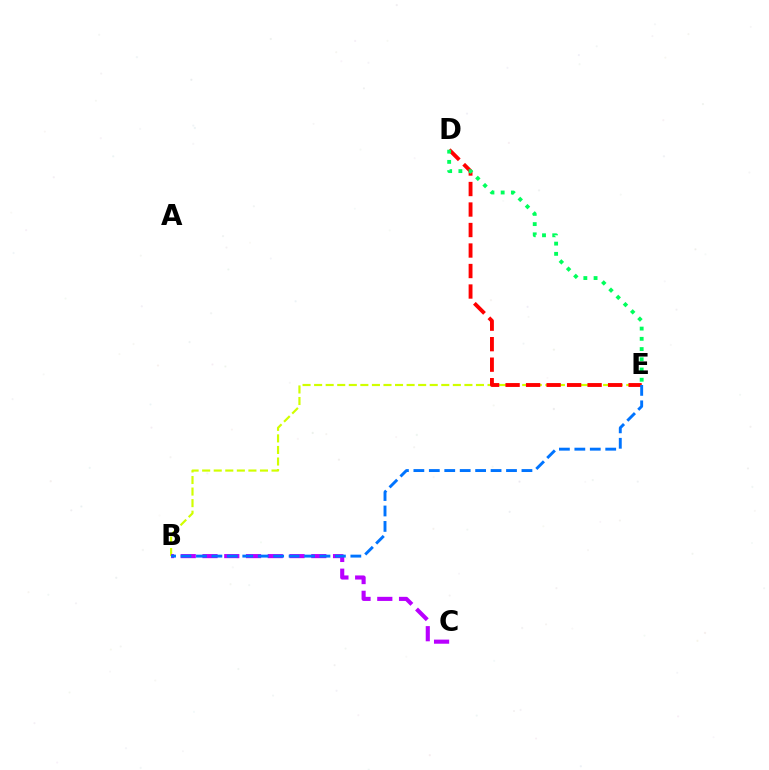{('B', 'E'): [{'color': '#d1ff00', 'line_style': 'dashed', 'thickness': 1.57}, {'color': '#0074ff', 'line_style': 'dashed', 'thickness': 2.1}], ('D', 'E'): [{'color': '#ff0000', 'line_style': 'dashed', 'thickness': 2.78}, {'color': '#00ff5c', 'line_style': 'dotted', 'thickness': 2.78}], ('B', 'C'): [{'color': '#b900ff', 'line_style': 'dashed', 'thickness': 2.96}]}